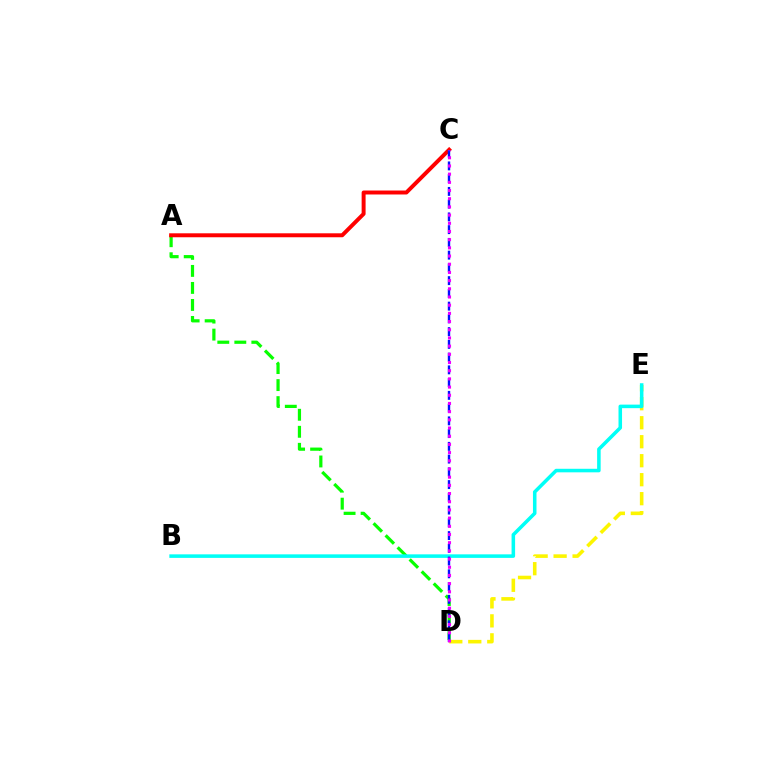{('D', 'E'): [{'color': '#fcf500', 'line_style': 'dashed', 'thickness': 2.58}], ('A', 'D'): [{'color': '#08ff00', 'line_style': 'dashed', 'thickness': 2.31}], ('A', 'C'): [{'color': '#ff0000', 'line_style': 'solid', 'thickness': 2.85}], ('B', 'E'): [{'color': '#00fff6', 'line_style': 'solid', 'thickness': 2.55}], ('C', 'D'): [{'color': '#0010ff', 'line_style': 'dashed', 'thickness': 1.73}, {'color': '#ee00ff', 'line_style': 'dotted', 'thickness': 2.23}]}